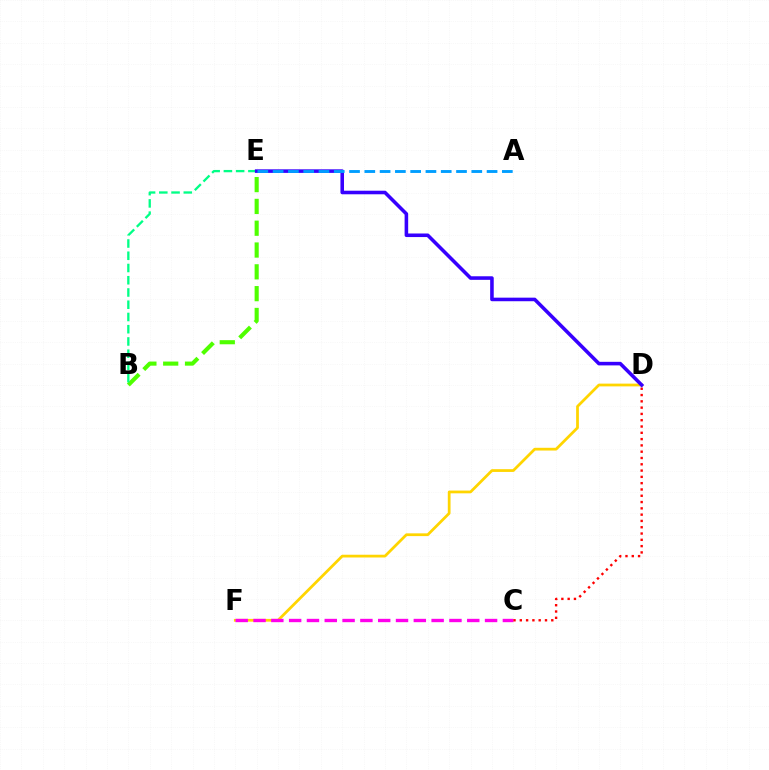{('B', 'E'): [{'color': '#4fff00', 'line_style': 'dashed', 'thickness': 2.96}, {'color': '#00ff86', 'line_style': 'dashed', 'thickness': 1.66}], ('D', 'F'): [{'color': '#ffd500', 'line_style': 'solid', 'thickness': 1.98}], ('C', 'F'): [{'color': '#ff00ed', 'line_style': 'dashed', 'thickness': 2.42}], ('C', 'D'): [{'color': '#ff0000', 'line_style': 'dotted', 'thickness': 1.71}], ('D', 'E'): [{'color': '#3700ff', 'line_style': 'solid', 'thickness': 2.57}], ('A', 'E'): [{'color': '#009eff', 'line_style': 'dashed', 'thickness': 2.08}]}